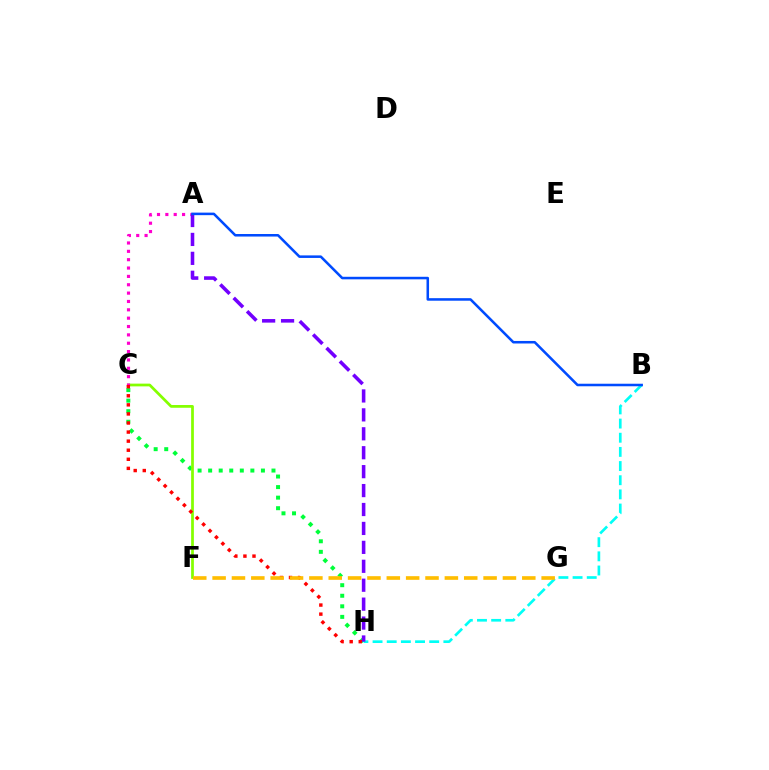{('C', 'H'): [{'color': '#00ff39', 'line_style': 'dotted', 'thickness': 2.87}, {'color': '#ff0000', 'line_style': 'dotted', 'thickness': 2.46}], ('C', 'F'): [{'color': '#84ff00', 'line_style': 'solid', 'thickness': 1.98}], ('B', 'H'): [{'color': '#00fff6', 'line_style': 'dashed', 'thickness': 1.92}], ('A', 'C'): [{'color': '#ff00cf', 'line_style': 'dotted', 'thickness': 2.27}], ('A', 'H'): [{'color': '#7200ff', 'line_style': 'dashed', 'thickness': 2.57}], ('A', 'B'): [{'color': '#004bff', 'line_style': 'solid', 'thickness': 1.83}], ('F', 'G'): [{'color': '#ffbd00', 'line_style': 'dashed', 'thickness': 2.63}]}